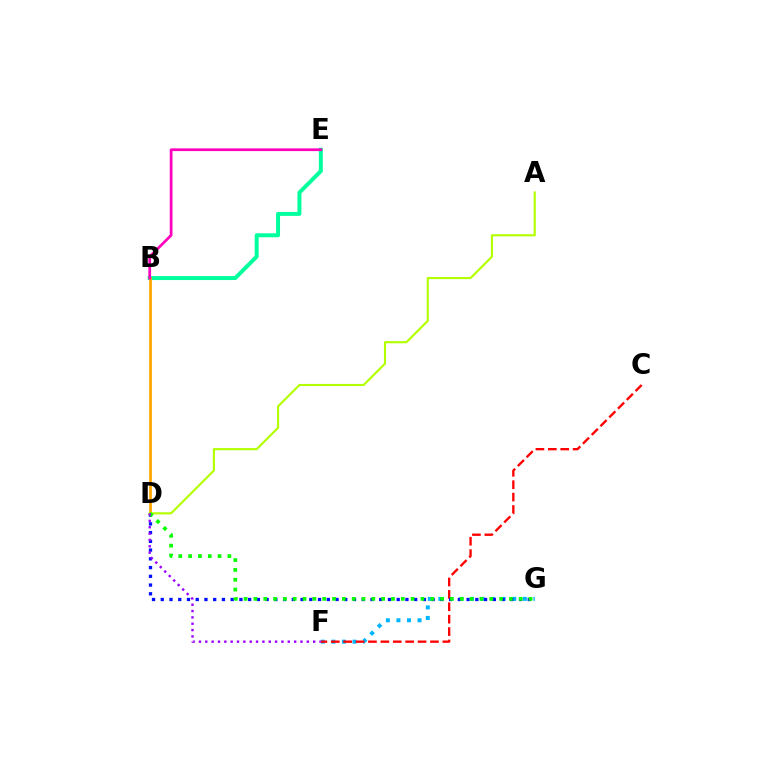{('B', 'E'): [{'color': '#00ff9d', 'line_style': 'solid', 'thickness': 2.86}, {'color': '#ff00bd', 'line_style': 'solid', 'thickness': 1.97}], ('F', 'G'): [{'color': '#00b5ff', 'line_style': 'dotted', 'thickness': 2.87}], ('B', 'D'): [{'color': '#ffa500', 'line_style': 'solid', 'thickness': 1.98}], ('C', 'F'): [{'color': '#ff0000', 'line_style': 'dashed', 'thickness': 1.68}], ('A', 'D'): [{'color': '#b3ff00', 'line_style': 'solid', 'thickness': 1.54}], ('D', 'G'): [{'color': '#0010ff', 'line_style': 'dotted', 'thickness': 2.37}, {'color': '#08ff00', 'line_style': 'dotted', 'thickness': 2.67}], ('D', 'F'): [{'color': '#9b00ff', 'line_style': 'dotted', 'thickness': 1.72}]}